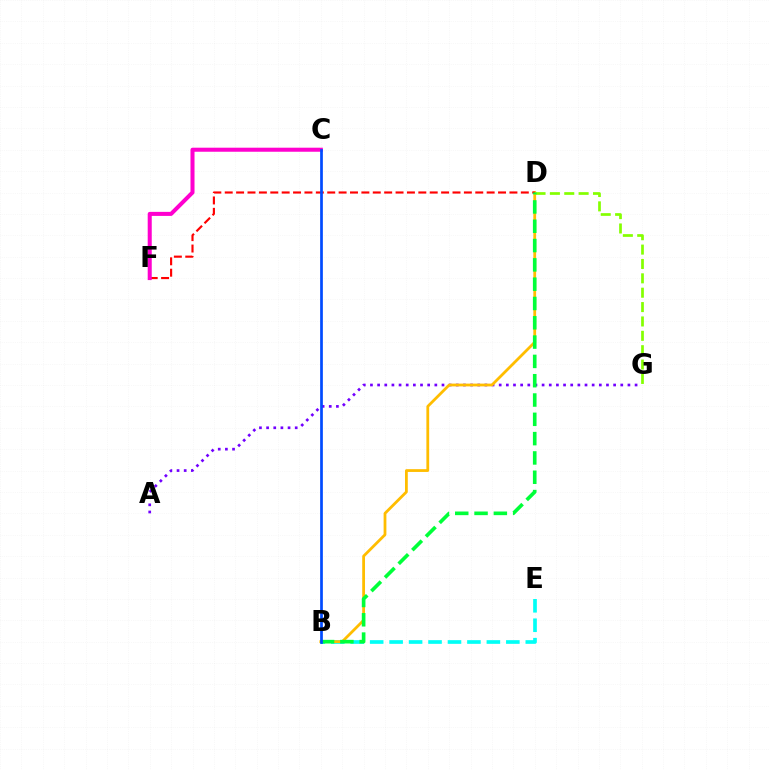{('B', 'E'): [{'color': '#00fff6', 'line_style': 'dashed', 'thickness': 2.64}], ('A', 'G'): [{'color': '#7200ff', 'line_style': 'dotted', 'thickness': 1.94}], ('B', 'D'): [{'color': '#ffbd00', 'line_style': 'solid', 'thickness': 2.0}, {'color': '#00ff39', 'line_style': 'dashed', 'thickness': 2.62}], ('D', 'F'): [{'color': '#ff0000', 'line_style': 'dashed', 'thickness': 1.55}], ('C', 'F'): [{'color': '#ff00cf', 'line_style': 'solid', 'thickness': 2.91}], ('D', 'G'): [{'color': '#84ff00', 'line_style': 'dashed', 'thickness': 1.95}], ('B', 'C'): [{'color': '#004bff', 'line_style': 'solid', 'thickness': 1.95}]}